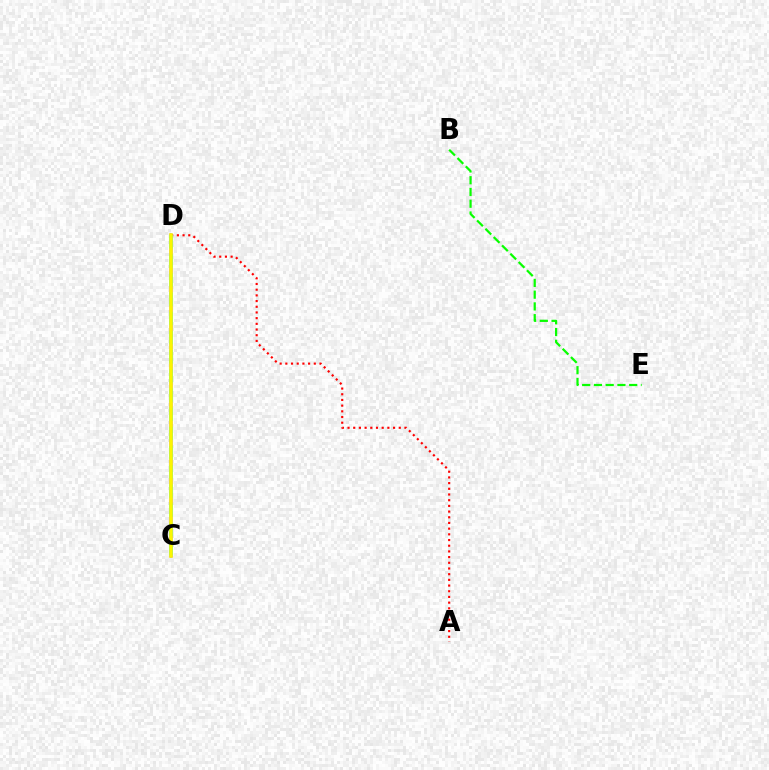{('C', 'D'): [{'color': '#0010ff', 'line_style': 'solid', 'thickness': 1.8}, {'color': '#ee00ff', 'line_style': 'solid', 'thickness': 1.69}, {'color': '#00fff6', 'line_style': 'dashed', 'thickness': 2.61}, {'color': '#fcf500', 'line_style': 'solid', 'thickness': 2.57}], ('A', 'D'): [{'color': '#ff0000', 'line_style': 'dotted', 'thickness': 1.55}], ('B', 'E'): [{'color': '#08ff00', 'line_style': 'dashed', 'thickness': 1.6}]}